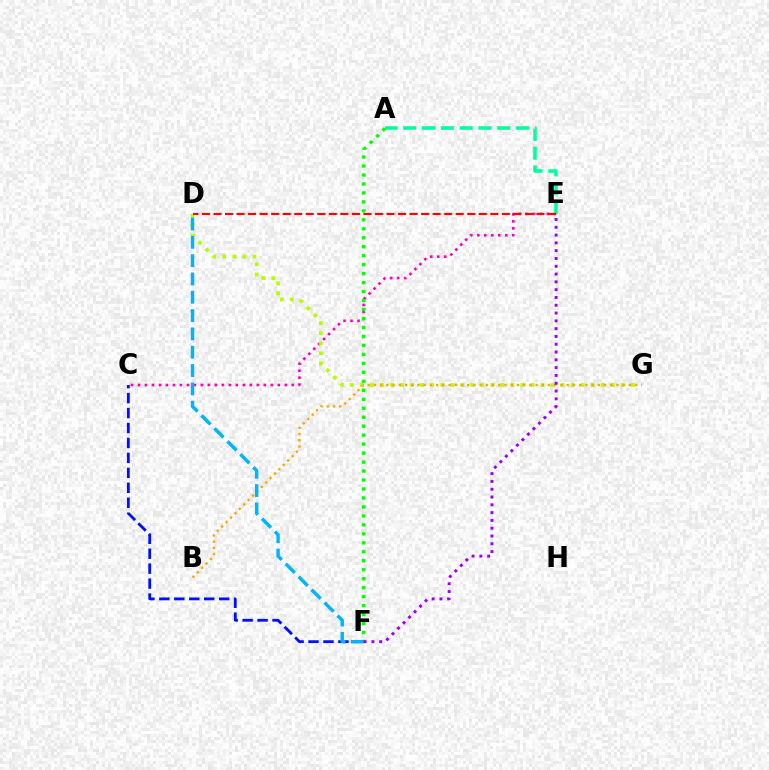{('C', 'E'): [{'color': '#ff00bd', 'line_style': 'dotted', 'thickness': 1.9}], ('A', 'F'): [{'color': '#08ff00', 'line_style': 'dotted', 'thickness': 2.44}], ('C', 'F'): [{'color': '#0010ff', 'line_style': 'dashed', 'thickness': 2.03}], ('A', 'E'): [{'color': '#00ff9d', 'line_style': 'dashed', 'thickness': 2.56}], ('D', 'G'): [{'color': '#b3ff00', 'line_style': 'dotted', 'thickness': 2.73}], ('B', 'G'): [{'color': '#ffa500', 'line_style': 'dotted', 'thickness': 1.69}], ('D', 'F'): [{'color': '#00b5ff', 'line_style': 'dashed', 'thickness': 2.49}], ('D', 'E'): [{'color': '#ff0000', 'line_style': 'dashed', 'thickness': 1.57}], ('E', 'F'): [{'color': '#9b00ff', 'line_style': 'dotted', 'thickness': 2.12}]}